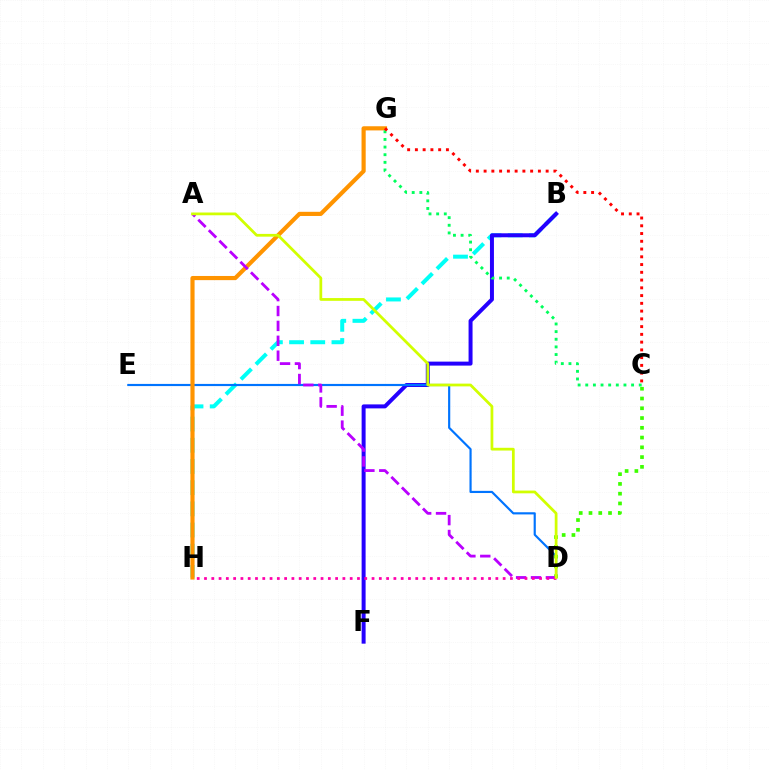{('B', 'H'): [{'color': '#00fff6', 'line_style': 'dashed', 'thickness': 2.88}], ('B', 'F'): [{'color': '#2500ff', 'line_style': 'solid', 'thickness': 2.86}], ('D', 'E'): [{'color': '#0074ff', 'line_style': 'solid', 'thickness': 1.56}], ('G', 'H'): [{'color': '#ff9400', 'line_style': 'solid', 'thickness': 2.99}], ('C', 'D'): [{'color': '#3dff00', 'line_style': 'dotted', 'thickness': 2.65}], ('A', 'D'): [{'color': '#b900ff', 'line_style': 'dashed', 'thickness': 2.02}, {'color': '#d1ff00', 'line_style': 'solid', 'thickness': 1.98}], ('C', 'G'): [{'color': '#00ff5c', 'line_style': 'dotted', 'thickness': 2.08}, {'color': '#ff0000', 'line_style': 'dotted', 'thickness': 2.11}], ('D', 'H'): [{'color': '#ff00ac', 'line_style': 'dotted', 'thickness': 1.98}]}